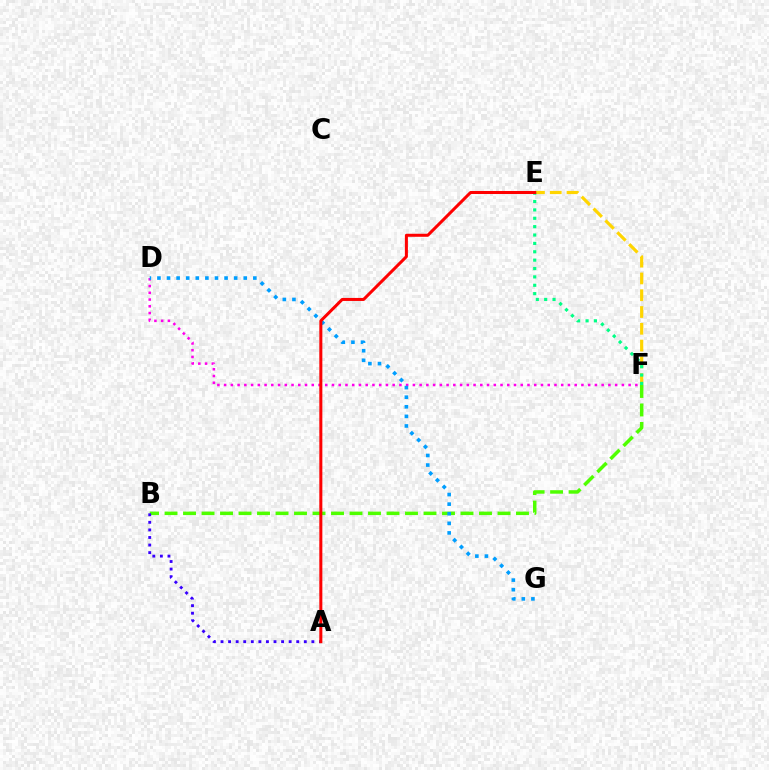{('D', 'F'): [{'color': '#ff00ed', 'line_style': 'dotted', 'thickness': 1.83}], ('E', 'F'): [{'color': '#ffd500', 'line_style': 'dashed', 'thickness': 2.28}, {'color': '#00ff86', 'line_style': 'dotted', 'thickness': 2.28}], ('B', 'F'): [{'color': '#4fff00', 'line_style': 'dashed', 'thickness': 2.51}], ('A', 'B'): [{'color': '#3700ff', 'line_style': 'dotted', 'thickness': 2.06}], ('D', 'G'): [{'color': '#009eff', 'line_style': 'dotted', 'thickness': 2.61}], ('A', 'E'): [{'color': '#ff0000', 'line_style': 'solid', 'thickness': 2.18}]}